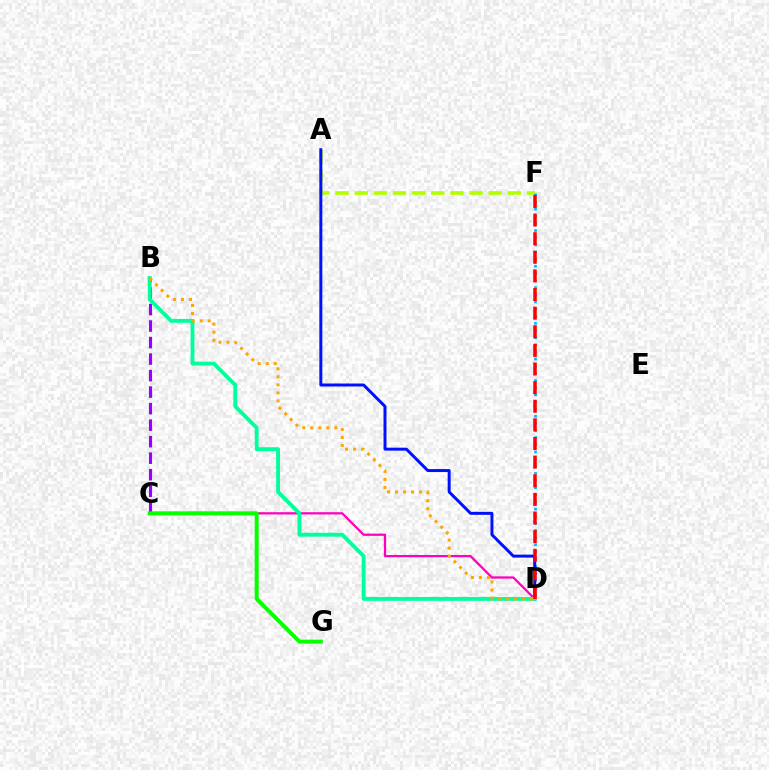{('B', 'C'): [{'color': '#9b00ff', 'line_style': 'dashed', 'thickness': 2.24}], ('A', 'F'): [{'color': '#b3ff00', 'line_style': 'dashed', 'thickness': 2.6}], ('D', 'F'): [{'color': '#00b5ff', 'line_style': 'dotted', 'thickness': 1.94}, {'color': '#ff0000', 'line_style': 'dashed', 'thickness': 2.53}], ('A', 'D'): [{'color': '#0010ff', 'line_style': 'solid', 'thickness': 2.14}], ('C', 'D'): [{'color': '#ff00bd', 'line_style': 'solid', 'thickness': 1.62}], ('B', 'D'): [{'color': '#00ff9d', 'line_style': 'solid', 'thickness': 2.79}, {'color': '#ffa500', 'line_style': 'dotted', 'thickness': 2.18}], ('C', 'G'): [{'color': '#08ff00', 'line_style': 'solid', 'thickness': 2.89}]}